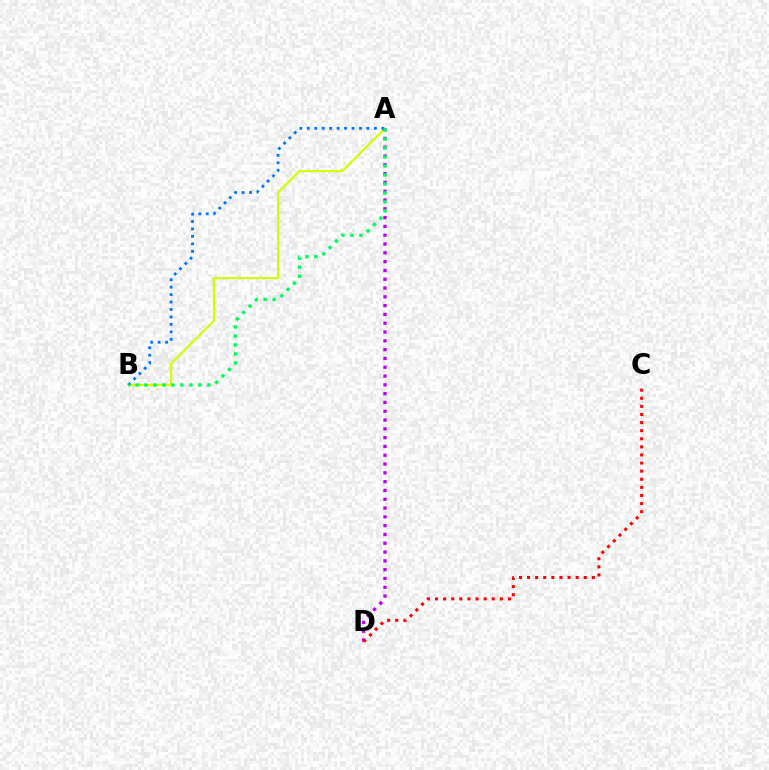{('A', 'B'): [{'color': '#d1ff00', 'line_style': 'solid', 'thickness': 1.55}, {'color': '#0074ff', 'line_style': 'dotted', 'thickness': 2.02}, {'color': '#00ff5c', 'line_style': 'dotted', 'thickness': 2.44}], ('A', 'D'): [{'color': '#b900ff', 'line_style': 'dotted', 'thickness': 2.39}], ('C', 'D'): [{'color': '#ff0000', 'line_style': 'dotted', 'thickness': 2.2}]}